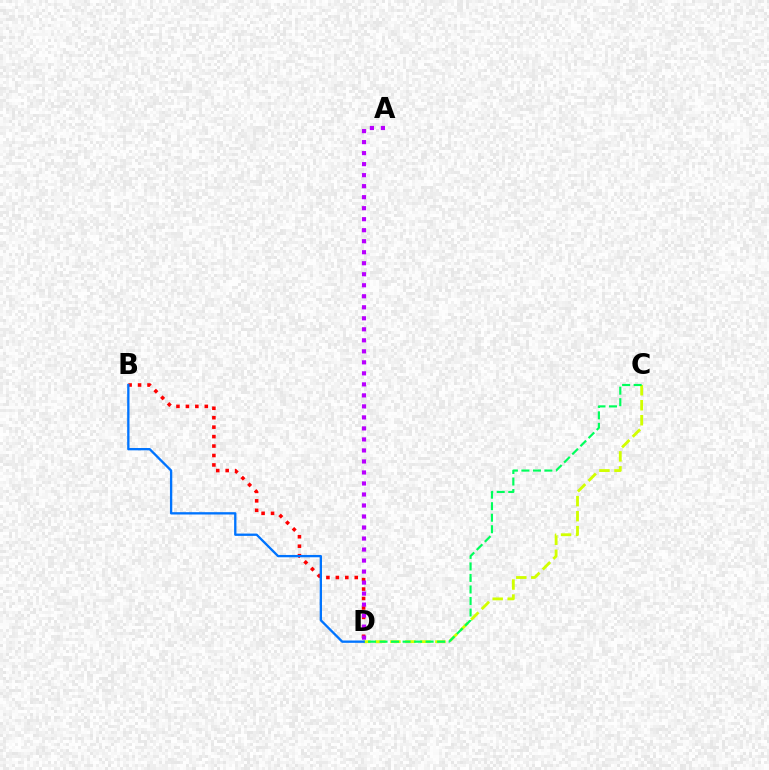{('B', 'D'): [{'color': '#ff0000', 'line_style': 'dotted', 'thickness': 2.57}, {'color': '#0074ff', 'line_style': 'solid', 'thickness': 1.67}], ('A', 'D'): [{'color': '#b900ff', 'line_style': 'dotted', 'thickness': 2.99}], ('C', 'D'): [{'color': '#d1ff00', 'line_style': 'dashed', 'thickness': 2.04}, {'color': '#00ff5c', 'line_style': 'dashed', 'thickness': 1.56}]}